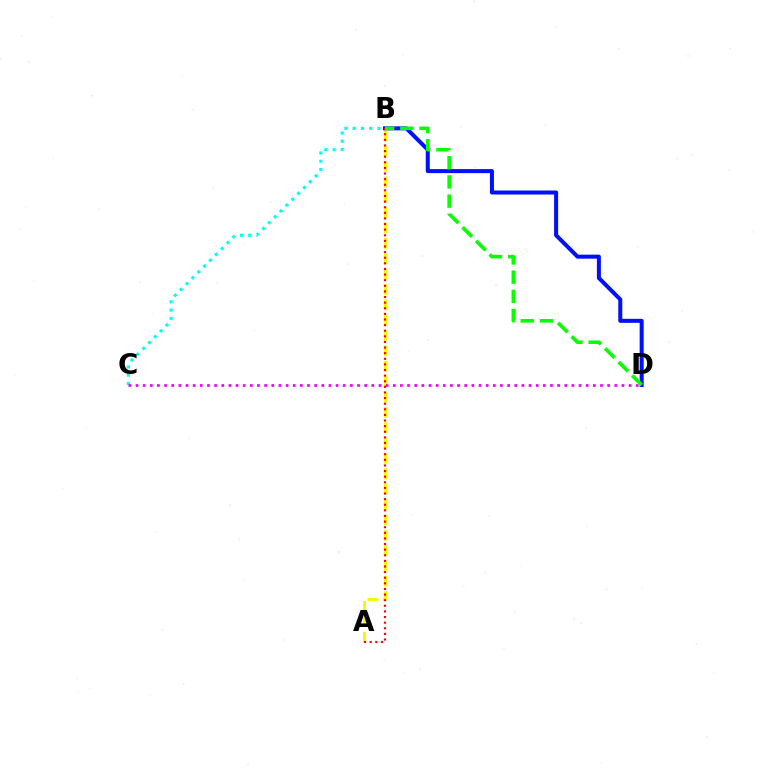{('A', 'B'): [{'color': '#fcf500', 'line_style': 'dashed', 'thickness': 2.09}, {'color': '#ff0000', 'line_style': 'dotted', 'thickness': 1.53}], ('B', 'C'): [{'color': '#00fff6', 'line_style': 'dotted', 'thickness': 2.25}], ('B', 'D'): [{'color': '#0010ff', 'line_style': 'solid', 'thickness': 2.89}, {'color': '#08ff00', 'line_style': 'dashed', 'thickness': 2.61}], ('C', 'D'): [{'color': '#ee00ff', 'line_style': 'dotted', 'thickness': 1.94}]}